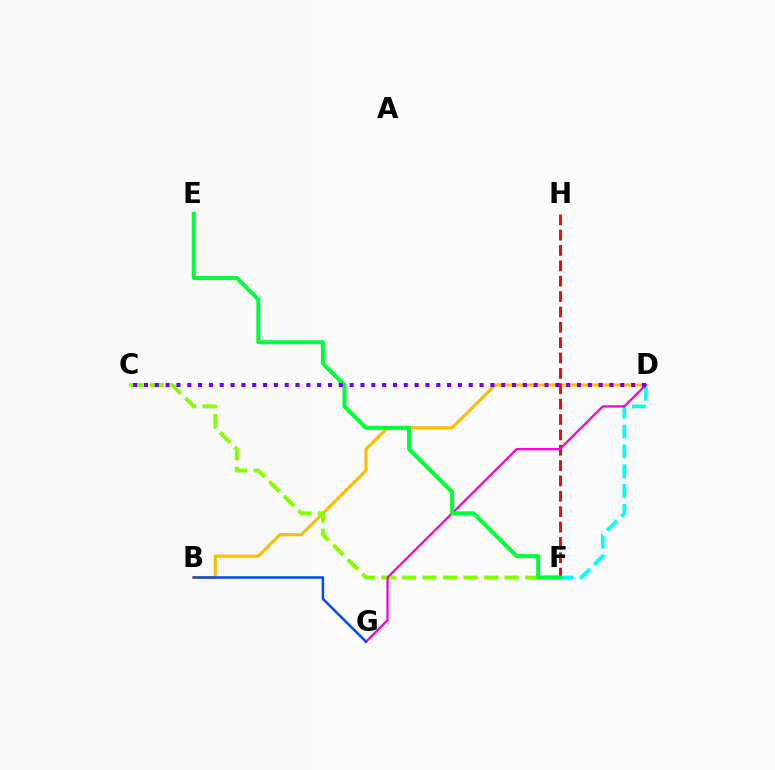{('B', 'D'): [{'color': '#ffbd00', 'line_style': 'solid', 'thickness': 2.24}], ('C', 'F'): [{'color': '#84ff00', 'line_style': 'dashed', 'thickness': 2.79}], ('D', 'F'): [{'color': '#00fff6', 'line_style': 'dashed', 'thickness': 2.69}], ('F', 'H'): [{'color': '#ff0000', 'line_style': 'dashed', 'thickness': 2.09}], ('D', 'G'): [{'color': '#ff00cf', 'line_style': 'solid', 'thickness': 1.63}], ('E', 'F'): [{'color': '#00ff39', 'line_style': 'solid', 'thickness': 2.88}], ('B', 'G'): [{'color': '#004bff', 'line_style': 'solid', 'thickness': 1.8}], ('C', 'D'): [{'color': '#7200ff', 'line_style': 'dotted', 'thickness': 2.94}]}